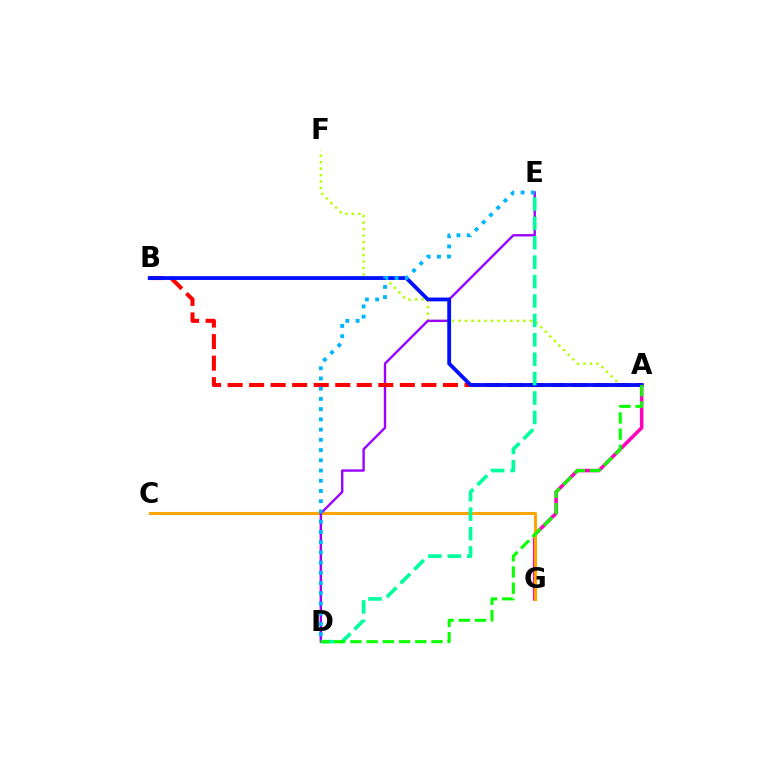{('A', 'G'): [{'color': '#ff00bd', 'line_style': 'solid', 'thickness': 2.55}], ('C', 'G'): [{'color': '#ffa500', 'line_style': 'solid', 'thickness': 2.21}], ('A', 'F'): [{'color': '#b3ff00', 'line_style': 'dotted', 'thickness': 1.76}], ('D', 'E'): [{'color': '#9b00ff', 'line_style': 'solid', 'thickness': 1.71}, {'color': '#00b5ff', 'line_style': 'dotted', 'thickness': 2.78}, {'color': '#00ff9d', 'line_style': 'dashed', 'thickness': 2.64}], ('A', 'B'): [{'color': '#ff0000', 'line_style': 'dashed', 'thickness': 2.93}, {'color': '#0010ff', 'line_style': 'solid', 'thickness': 2.74}], ('A', 'D'): [{'color': '#08ff00', 'line_style': 'dashed', 'thickness': 2.2}]}